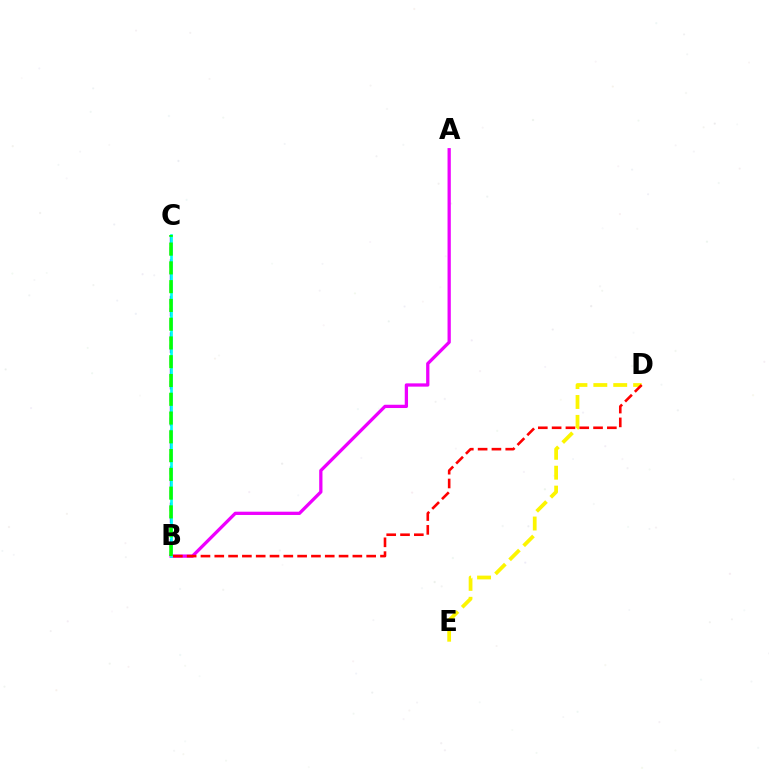{('A', 'B'): [{'color': '#ee00ff', 'line_style': 'solid', 'thickness': 2.36}], ('B', 'C'): [{'color': '#0010ff', 'line_style': 'dashed', 'thickness': 1.65}, {'color': '#00fff6', 'line_style': 'solid', 'thickness': 1.94}, {'color': '#08ff00', 'line_style': 'dashed', 'thickness': 2.55}], ('D', 'E'): [{'color': '#fcf500', 'line_style': 'dashed', 'thickness': 2.7}], ('B', 'D'): [{'color': '#ff0000', 'line_style': 'dashed', 'thickness': 1.88}]}